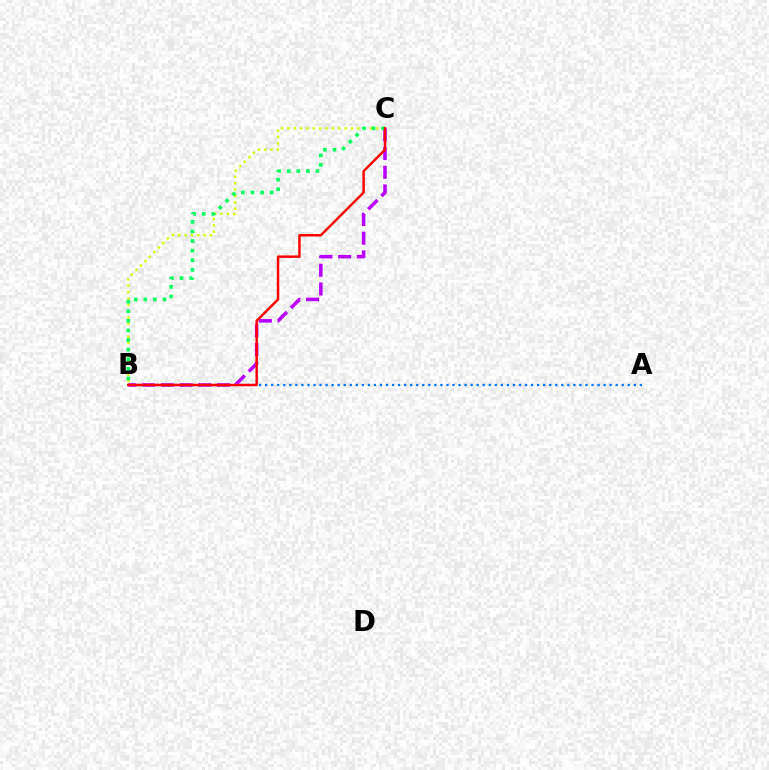{('A', 'B'): [{'color': '#0074ff', 'line_style': 'dotted', 'thickness': 1.64}], ('B', 'C'): [{'color': '#b900ff', 'line_style': 'dashed', 'thickness': 2.54}, {'color': '#d1ff00', 'line_style': 'dotted', 'thickness': 1.73}, {'color': '#00ff5c', 'line_style': 'dotted', 'thickness': 2.61}, {'color': '#ff0000', 'line_style': 'solid', 'thickness': 1.77}]}